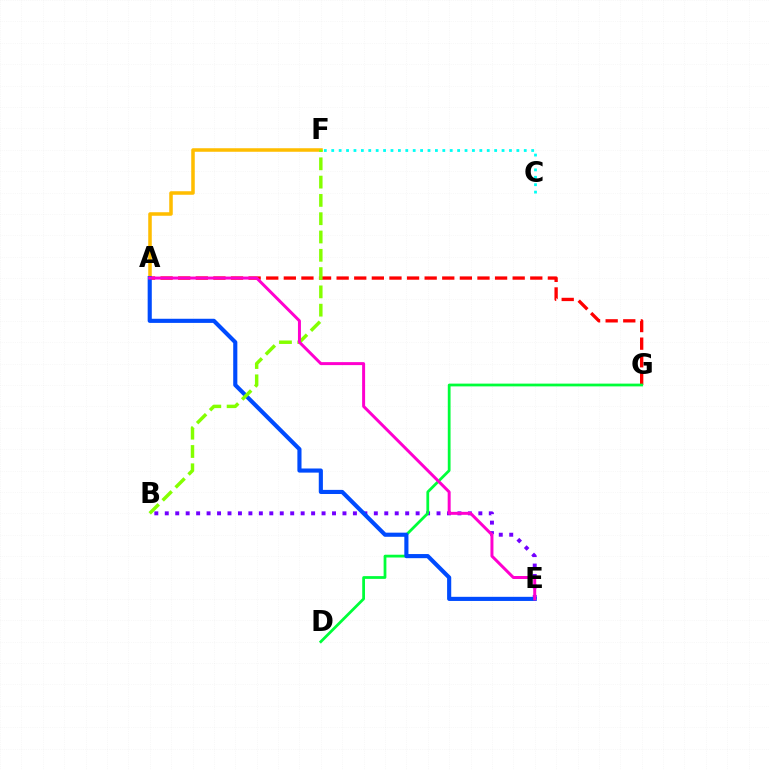{('A', 'F'): [{'color': '#ffbd00', 'line_style': 'solid', 'thickness': 2.54}], ('A', 'G'): [{'color': '#ff0000', 'line_style': 'dashed', 'thickness': 2.39}], ('B', 'E'): [{'color': '#7200ff', 'line_style': 'dotted', 'thickness': 2.84}], ('D', 'G'): [{'color': '#00ff39', 'line_style': 'solid', 'thickness': 1.99}], ('C', 'F'): [{'color': '#00fff6', 'line_style': 'dotted', 'thickness': 2.01}], ('A', 'E'): [{'color': '#004bff', 'line_style': 'solid', 'thickness': 2.97}, {'color': '#ff00cf', 'line_style': 'solid', 'thickness': 2.15}], ('B', 'F'): [{'color': '#84ff00', 'line_style': 'dashed', 'thickness': 2.49}]}